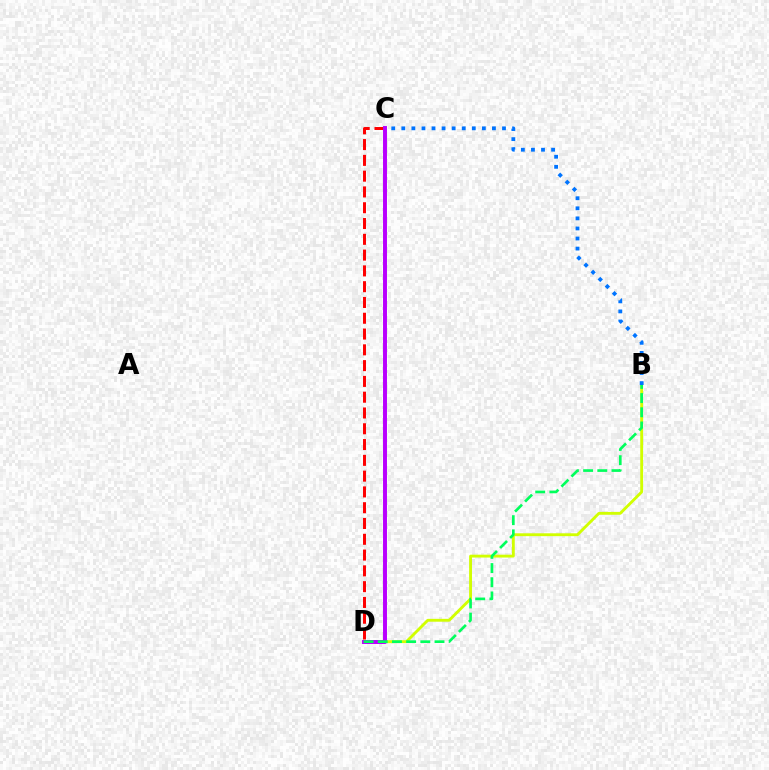{('B', 'D'): [{'color': '#d1ff00', 'line_style': 'solid', 'thickness': 2.06}, {'color': '#00ff5c', 'line_style': 'dashed', 'thickness': 1.93}], ('B', 'C'): [{'color': '#0074ff', 'line_style': 'dotted', 'thickness': 2.74}], ('C', 'D'): [{'color': '#ff0000', 'line_style': 'dashed', 'thickness': 2.14}, {'color': '#b900ff', 'line_style': 'solid', 'thickness': 2.85}]}